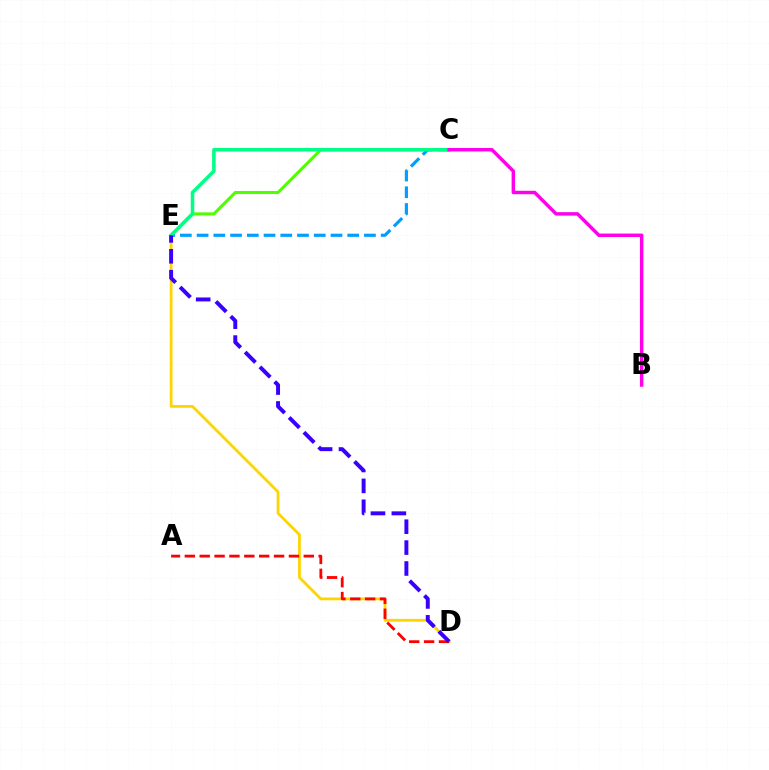{('C', 'E'): [{'color': '#4fff00', 'line_style': 'solid', 'thickness': 2.21}, {'color': '#009eff', 'line_style': 'dashed', 'thickness': 2.27}, {'color': '#00ff86', 'line_style': 'solid', 'thickness': 2.56}], ('D', 'E'): [{'color': '#ffd500', 'line_style': 'solid', 'thickness': 2.0}, {'color': '#3700ff', 'line_style': 'dashed', 'thickness': 2.84}], ('A', 'D'): [{'color': '#ff0000', 'line_style': 'dashed', 'thickness': 2.02}], ('B', 'C'): [{'color': '#ff00ed', 'line_style': 'solid', 'thickness': 2.48}]}